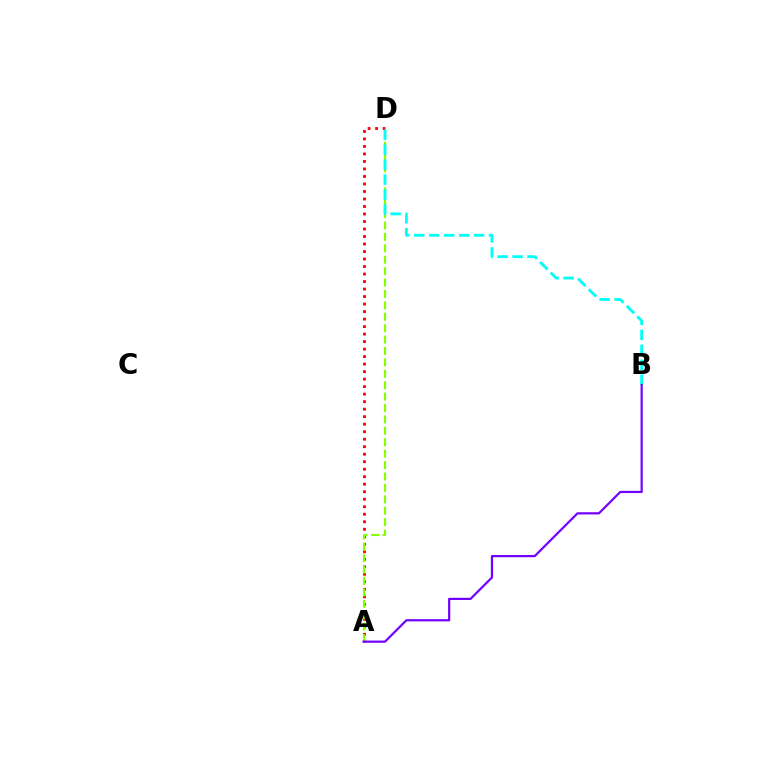{('A', 'D'): [{'color': '#ff0000', 'line_style': 'dotted', 'thickness': 2.04}, {'color': '#84ff00', 'line_style': 'dashed', 'thickness': 1.55}], ('B', 'D'): [{'color': '#00fff6', 'line_style': 'dashed', 'thickness': 2.03}], ('A', 'B'): [{'color': '#7200ff', 'line_style': 'solid', 'thickness': 1.58}]}